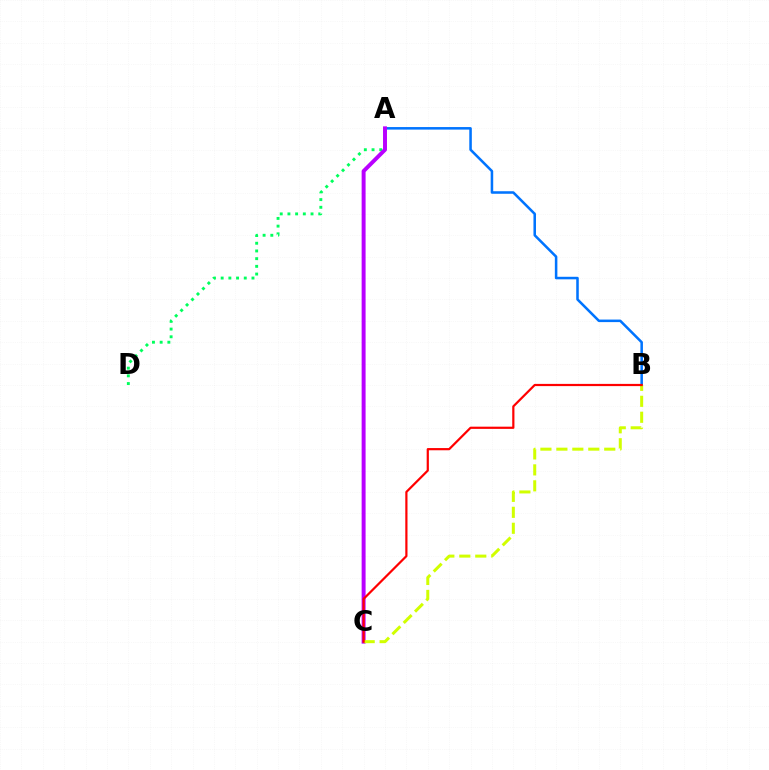{('A', 'B'): [{'color': '#0074ff', 'line_style': 'solid', 'thickness': 1.83}], ('A', 'D'): [{'color': '#00ff5c', 'line_style': 'dotted', 'thickness': 2.09}], ('A', 'C'): [{'color': '#b900ff', 'line_style': 'solid', 'thickness': 2.84}], ('B', 'C'): [{'color': '#d1ff00', 'line_style': 'dashed', 'thickness': 2.17}, {'color': '#ff0000', 'line_style': 'solid', 'thickness': 1.59}]}